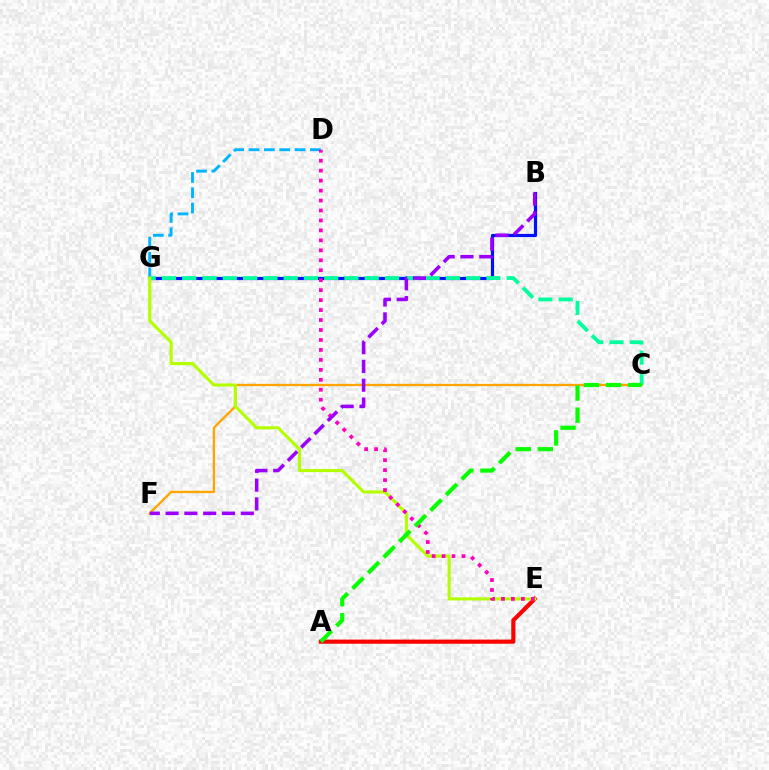{('D', 'G'): [{'color': '#00b5ff', 'line_style': 'dashed', 'thickness': 2.08}], ('A', 'E'): [{'color': '#ff0000', 'line_style': 'solid', 'thickness': 2.99}], ('C', 'F'): [{'color': '#ffa500', 'line_style': 'solid', 'thickness': 1.66}], ('B', 'G'): [{'color': '#0010ff', 'line_style': 'solid', 'thickness': 2.3}], ('C', 'G'): [{'color': '#00ff9d', 'line_style': 'dashed', 'thickness': 2.75}], ('E', 'G'): [{'color': '#b3ff00', 'line_style': 'solid', 'thickness': 2.27}], ('D', 'E'): [{'color': '#ff00bd', 'line_style': 'dotted', 'thickness': 2.71}], ('B', 'F'): [{'color': '#9b00ff', 'line_style': 'dashed', 'thickness': 2.55}], ('A', 'C'): [{'color': '#08ff00', 'line_style': 'dashed', 'thickness': 3.0}]}